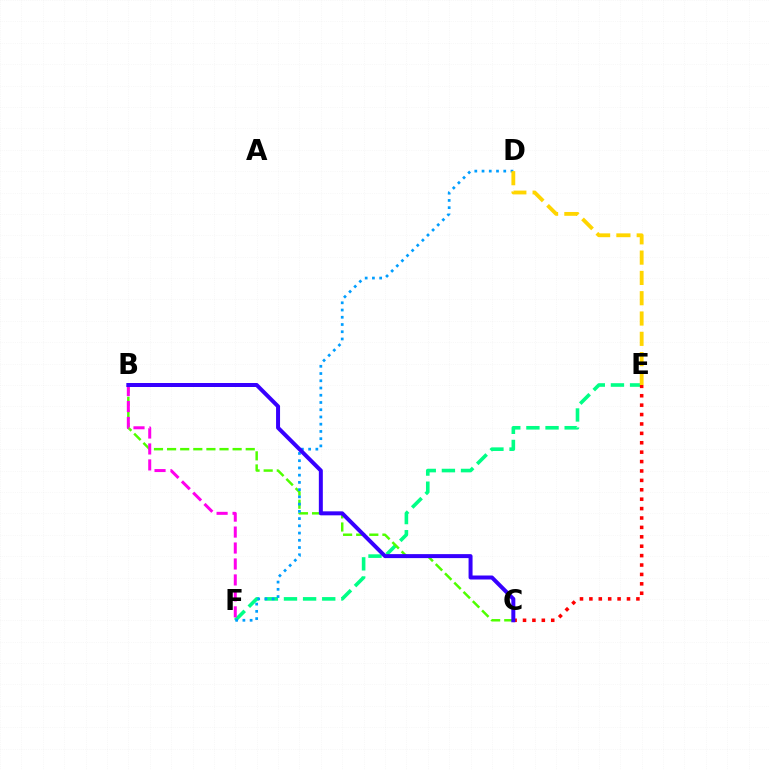{('E', 'F'): [{'color': '#00ff86', 'line_style': 'dashed', 'thickness': 2.6}], ('B', 'C'): [{'color': '#4fff00', 'line_style': 'dashed', 'thickness': 1.78}, {'color': '#3700ff', 'line_style': 'solid', 'thickness': 2.87}], ('B', 'F'): [{'color': '#ff00ed', 'line_style': 'dashed', 'thickness': 2.17}], ('D', 'F'): [{'color': '#009eff', 'line_style': 'dotted', 'thickness': 1.97}], ('C', 'E'): [{'color': '#ff0000', 'line_style': 'dotted', 'thickness': 2.56}], ('D', 'E'): [{'color': '#ffd500', 'line_style': 'dashed', 'thickness': 2.76}]}